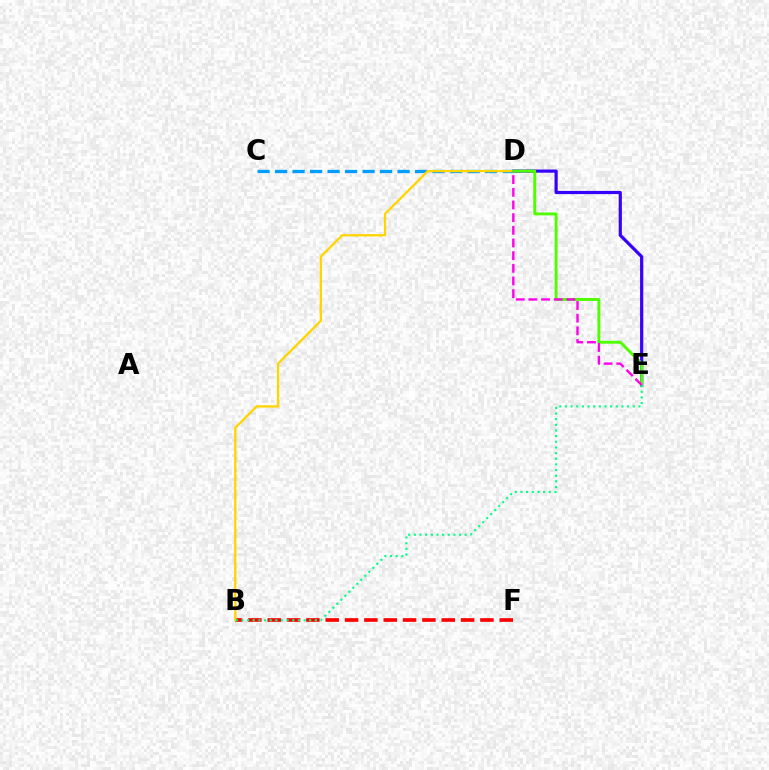{('B', 'F'): [{'color': '#ff0000', 'line_style': 'dashed', 'thickness': 2.63}], ('D', 'E'): [{'color': '#3700ff', 'line_style': 'solid', 'thickness': 2.3}, {'color': '#4fff00', 'line_style': 'solid', 'thickness': 2.1}, {'color': '#ff00ed', 'line_style': 'dashed', 'thickness': 1.72}], ('C', 'D'): [{'color': '#009eff', 'line_style': 'dashed', 'thickness': 2.38}], ('B', 'D'): [{'color': '#ffd500', 'line_style': 'solid', 'thickness': 1.66}], ('B', 'E'): [{'color': '#00ff86', 'line_style': 'dotted', 'thickness': 1.54}]}